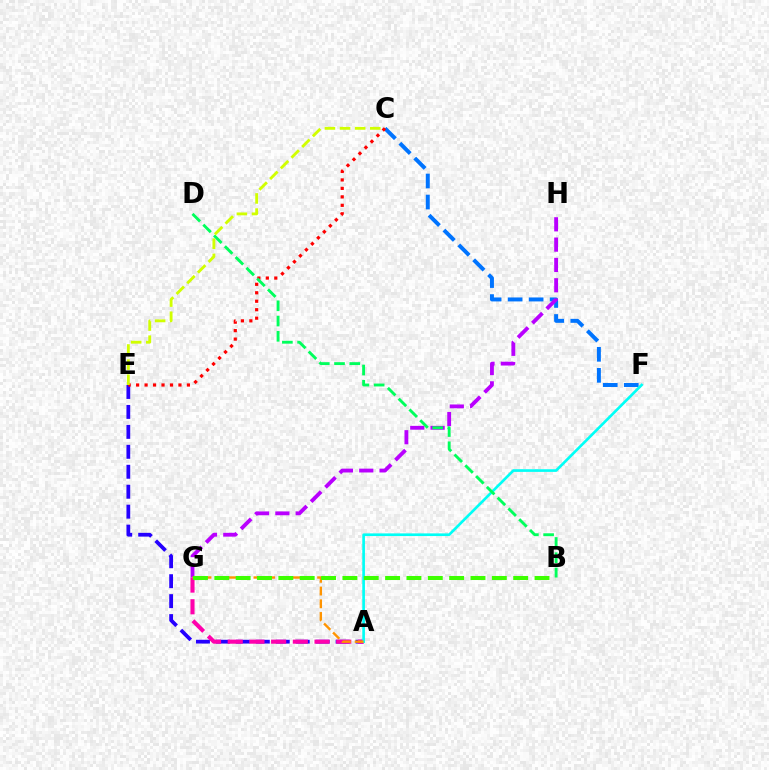{('A', 'E'): [{'color': '#2500ff', 'line_style': 'dashed', 'thickness': 2.71}], ('C', 'F'): [{'color': '#0074ff', 'line_style': 'dashed', 'thickness': 2.86}], ('A', 'G'): [{'color': '#ff00ac', 'line_style': 'dashed', 'thickness': 2.95}, {'color': '#ff9400', 'line_style': 'dashed', 'thickness': 1.73}], ('C', 'E'): [{'color': '#ff0000', 'line_style': 'dotted', 'thickness': 2.3}, {'color': '#d1ff00', 'line_style': 'dashed', 'thickness': 2.05}], ('A', 'F'): [{'color': '#00fff6', 'line_style': 'solid', 'thickness': 1.92}], ('G', 'H'): [{'color': '#b900ff', 'line_style': 'dashed', 'thickness': 2.76}], ('B', 'D'): [{'color': '#00ff5c', 'line_style': 'dashed', 'thickness': 2.07}], ('B', 'G'): [{'color': '#3dff00', 'line_style': 'dashed', 'thickness': 2.9}]}